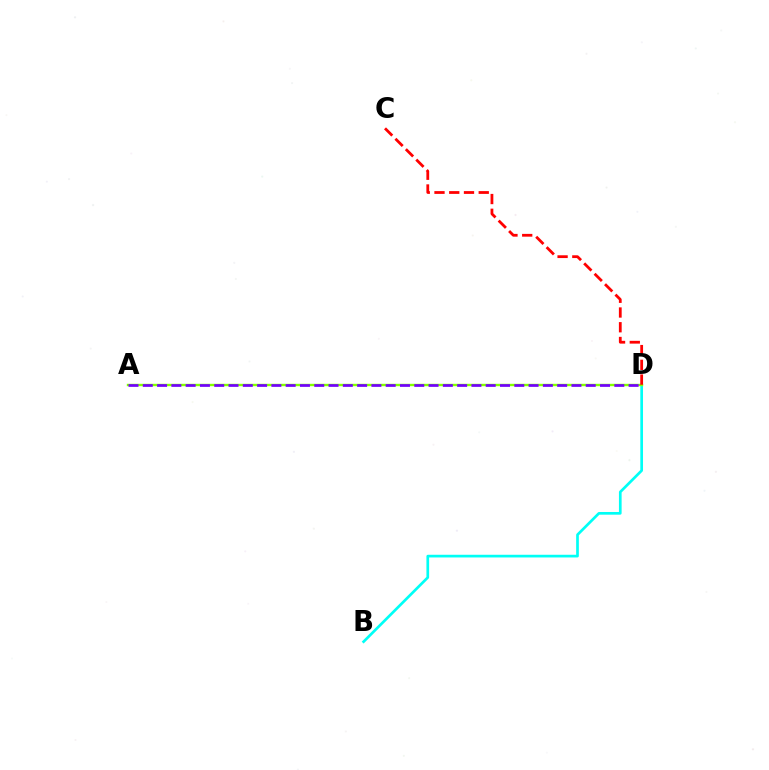{('B', 'D'): [{'color': '#00fff6', 'line_style': 'solid', 'thickness': 1.94}], ('A', 'D'): [{'color': '#84ff00', 'line_style': 'solid', 'thickness': 1.72}, {'color': '#7200ff', 'line_style': 'dashed', 'thickness': 1.94}], ('C', 'D'): [{'color': '#ff0000', 'line_style': 'dashed', 'thickness': 2.0}]}